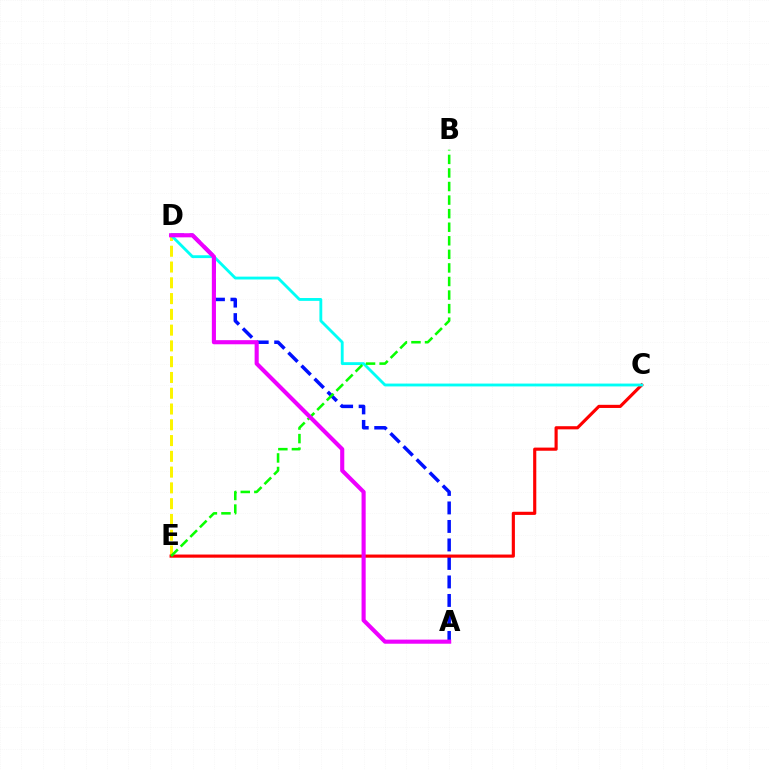{('A', 'D'): [{'color': '#0010ff', 'line_style': 'dashed', 'thickness': 2.51}, {'color': '#ee00ff', 'line_style': 'solid', 'thickness': 2.96}], ('D', 'E'): [{'color': '#fcf500', 'line_style': 'dashed', 'thickness': 2.14}], ('C', 'E'): [{'color': '#ff0000', 'line_style': 'solid', 'thickness': 2.26}], ('C', 'D'): [{'color': '#00fff6', 'line_style': 'solid', 'thickness': 2.05}], ('B', 'E'): [{'color': '#08ff00', 'line_style': 'dashed', 'thickness': 1.84}]}